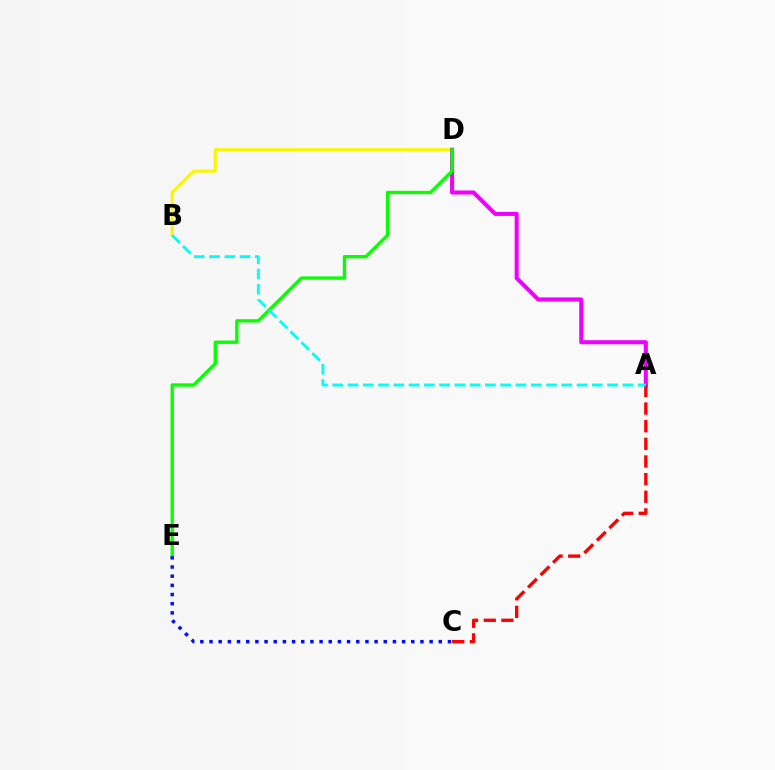{('B', 'D'): [{'color': '#fcf500', 'line_style': 'solid', 'thickness': 2.21}], ('A', 'D'): [{'color': '#ee00ff', 'line_style': 'solid', 'thickness': 2.92}], ('D', 'E'): [{'color': '#08ff00', 'line_style': 'solid', 'thickness': 2.4}], ('C', 'E'): [{'color': '#0010ff', 'line_style': 'dotted', 'thickness': 2.49}], ('A', 'C'): [{'color': '#ff0000', 'line_style': 'dashed', 'thickness': 2.4}], ('A', 'B'): [{'color': '#00fff6', 'line_style': 'dashed', 'thickness': 2.07}]}